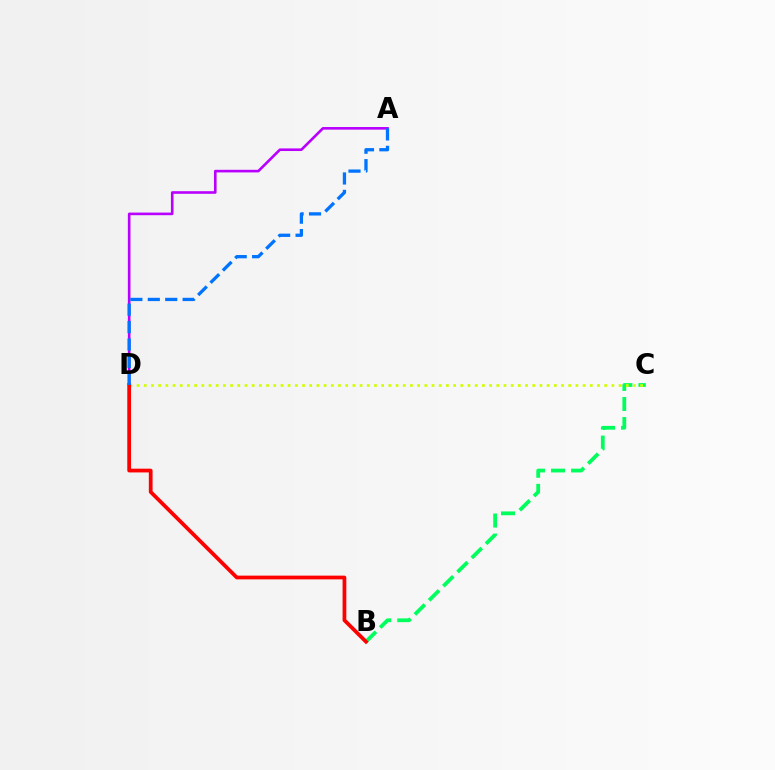{('B', 'C'): [{'color': '#00ff5c', 'line_style': 'dashed', 'thickness': 2.72}], ('C', 'D'): [{'color': '#d1ff00', 'line_style': 'dotted', 'thickness': 1.95}], ('A', 'D'): [{'color': '#b900ff', 'line_style': 'solid', 'thickness': 1.89}, {'color': '#0074ff', 'line_style': 'dashed', 'thickness': 2.37}], ('B', 'D'): [{'color': '#ff0000', 'line_style': 'solid', 'thickness': 2.7}]}